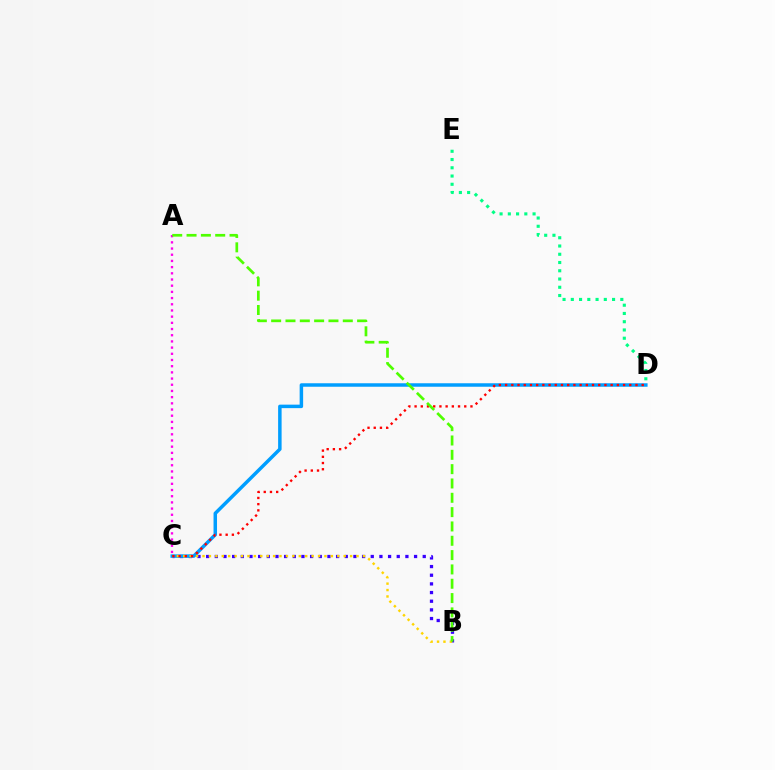{('B', 'C'): [{'color': '#3700ff', 'line_style': 'dotted', 'thickness': 2.35}, {'color': '#ffd500', 'line_style': 'dotted', 'thickness': 1.74}], ('C', 'D'): [{'color': '#009eff', 'line_style': 'solid', 'thickness': 2.51}, {'color': '#ff0000', 'line_style': 'dotted', 'thickness': 1.69}], ('D', 'E'): [{'color': '#00ff86', 'line_style': 'dotted', 'thickness': 2.24}], ('A', 'C'): [{'color': '#ff00ed', 'line_style': 'dotted', 'thickness': 1.68}], ('A', 'B'): [{'color': '#4fff00', 'line_style': 'dashed', 'thickness': 1.95}]}